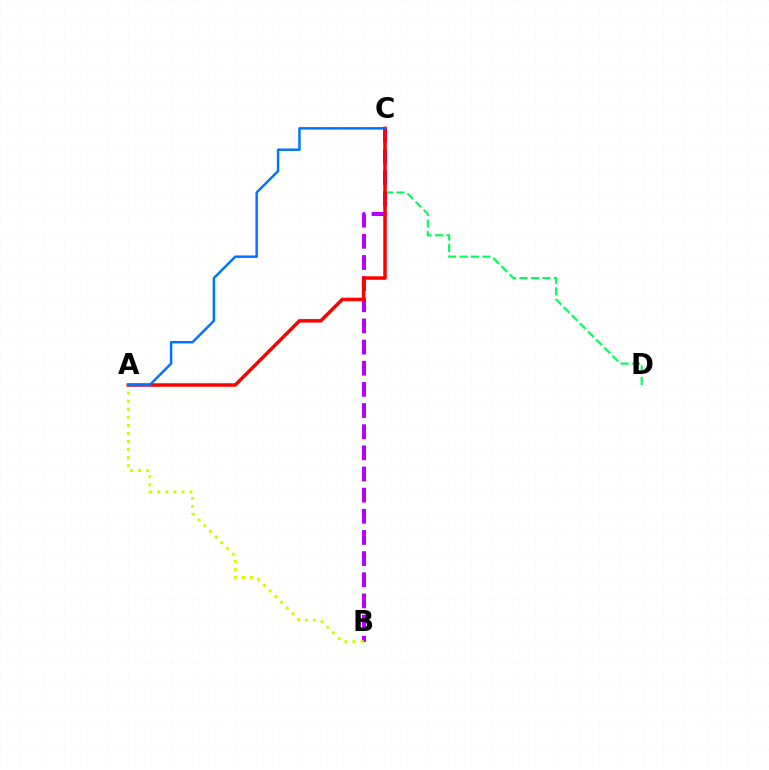{('C', 'D'): [{'color': '#00ff5c', 'line_style': 'dashed', 'thickness': 1.56}], ('B', 'C'): [{'color': '#b900ff', 'line_style': 'dashed', 'thickness': 2.87}], ('A', 'B'): [{'color': '#d1ff00', 'line_style': 'dotted', 'thickness': 2.19}], ('A', 'C'): [{'color': '#ff0000', 'line_style': 'solid', 'thickness': 2.51}, {'color': '#0074ff', 'line_style': 'solid', 'thickness': 1.78}]}